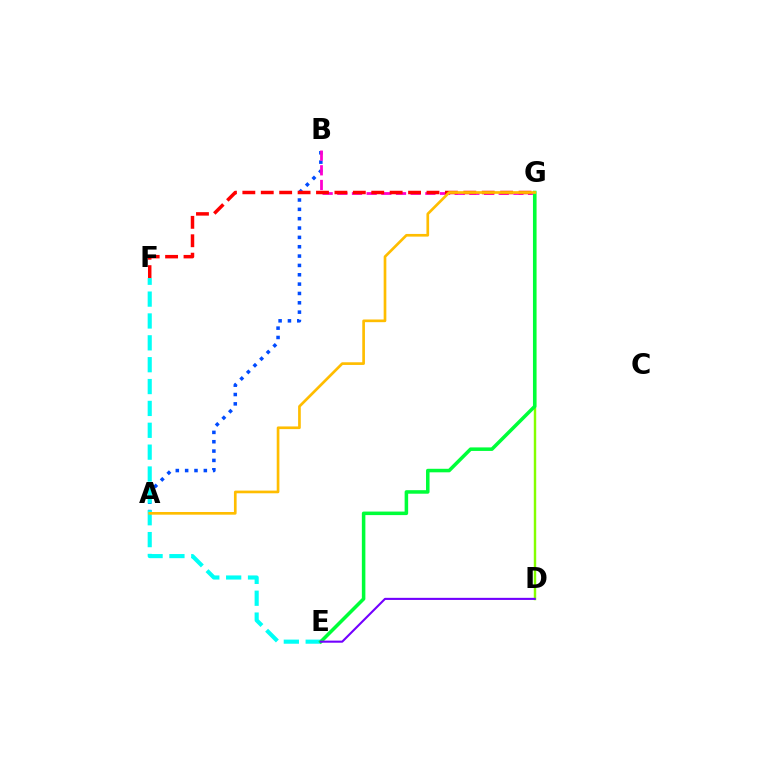{('A', 'B'): [{'color': '#004bff', 'line_style': 'dotted', 'thickness': 2.54}], ('E', 'F'): [{'color': '#00fff6', 'line_style': 'dashed', 'thickness': 2.97}], ('D', 'G'): [{'color': '#84ff00', 'line_style': 'solid', 'thickness': 1.75}], ('B', 'G'): [{'color': '#ff00cf', 'line_style': 'dashed', 'thickness': 1.99}], ('E', 'G'): [{'color': '#00ff39', 'line_style': 'solid', 'thickness': 2.54}], ('D', 'E'): [{'color': '#7200ff', 'line_style': 'solid', 'thickness': 1.51}], ('F', 'G'): [{'color': '#ff0000', 'line_style': 'dashed', 'thickness': 2.5}], ('A', 'G'): [{'color': '#ffbd00', 'line_style': 'solid', 'thickness': 1.93}]}